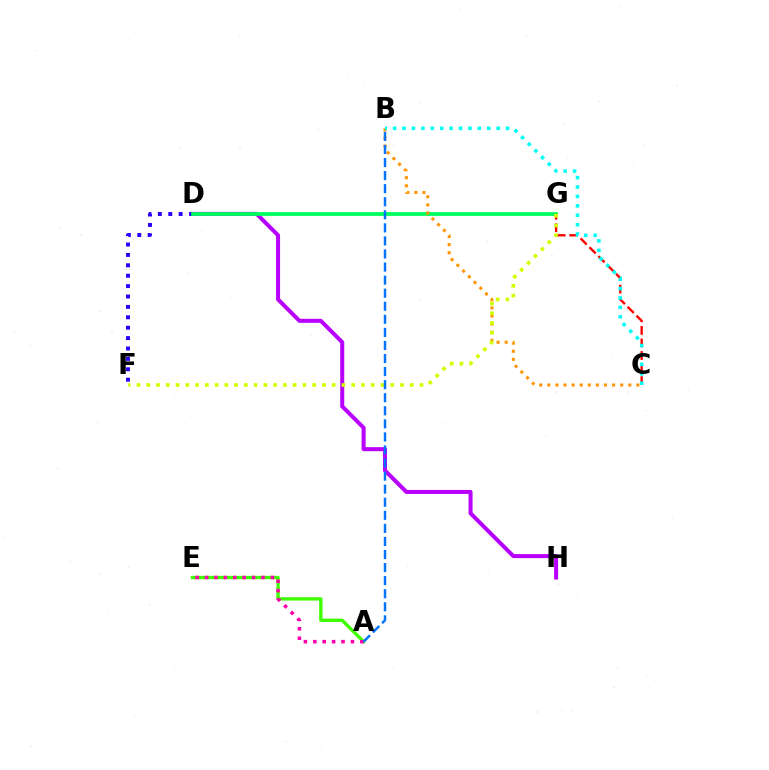{('D', 'H'): [{'color': '#b900ff', 'line_style': 'solid', 'thickness': 2.9}], ('D', 'F'): [{'color': '#2500ff', 'line_style': 'dotted', 'thickness': 2.82}], ('A', 'E'): [{'color': '#3dff00', 'line_style': 'solid', 'thickness': 2.4}, {'color': '#ff00ac', 'line_style': 'dotted', 'thickness': 2.56}], ('D', 'G'): [{'color': '#00ff5c', 'line_style': 'solid', 'thickness': 2.71}], ('C', 'G'): [{'color': '#ff0000', 'line_style': 'dashed', 'thickness': 1.71}], ('B', 'C'): [{'color': '#ff9400', 'line_style': 'dotted', 'thickness': 2.2}, {'color': '#00fff6', 'line_style': 'dotted', 'thickness': 2.56}], ('F', 'G'): [{'color': '#d1ff00', 'line_style': 'dotted', 'thickness': 2.65}], ('A', 'B'): [{'color': '#0074ff', 'line_style': 'dashed', 'thickness': 1.77}]}